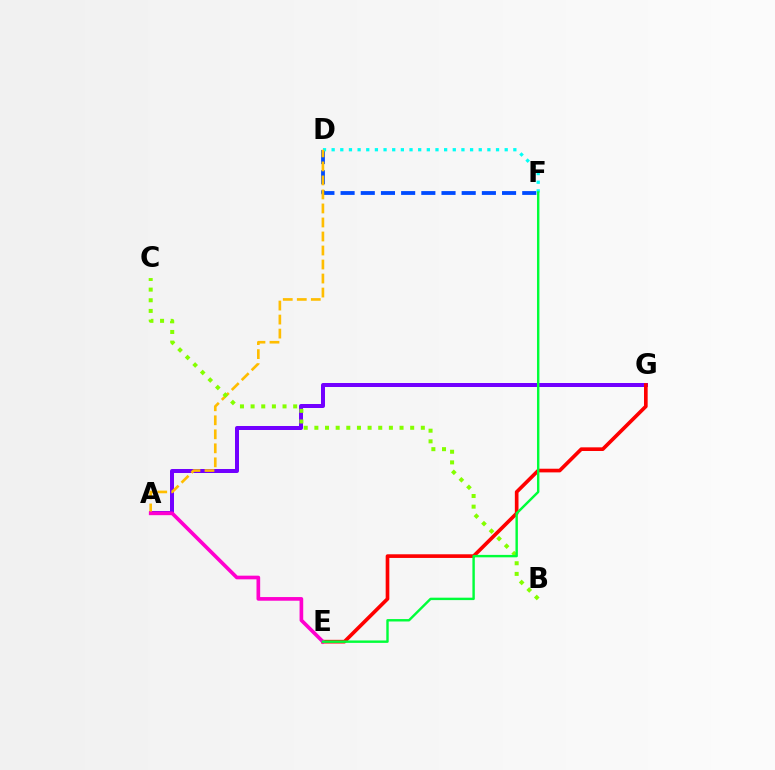{('D', 'F'): [{'color': '#004bff', 'line_style': 'dashed', 'thickness': 2.74}, {'color': '#00fff6', 'line_style': 'dotted', 'thickness': 2.35}], ('A', 'G'): [{'color': '#7200ff', 'line_style': 'solid', 'thickness': 2.88}], ('E', 'G'): [{'color': '#ff0000', 'line_style': 'solid', 'thickness': 2.63}], ('A', 'D'): [{'color': '#ffbd00', 'line_style': 'dashed', 'thickness': 1.9}], ('A', 'E'): [{'color': '#ff00cf', 'line_style': 'solid', 'thickness': 2.64}], ('B', 'C'): [{'color': '#84ff00', 'line_style': 'dotted', 'thickness': 2.89}], ('E', 'F'): [{'color': '#00ff39', 'line_style': 'solid', 'thickness': 1.74}]}